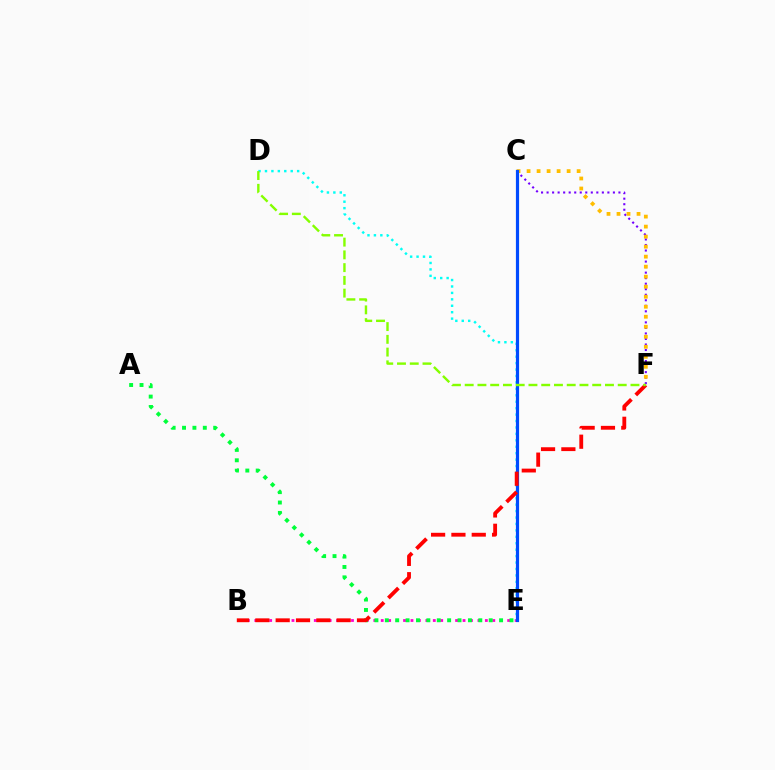{('B', 'E'): [{'color': '#ff00cf', 'line_style': 'dotted', 'thickness': 2.02}], ('A', 'E'): [{'color': '#00ff39', 'line_style': 'dotted', 'thickness': 2.82}], ('C', 'F'): [{'color': '#7200ff', 'line_style': 'dotted', 'thickness': 1.5}, {'color': '#ffbd00', 'line_style': 'dotted', 'thickness': 2.72}], ('D', 'E'): [{'color': '#00fff6', 'line_style': 'dotted', 'thickness': 1.75}], ('C', 'E'): [{'color': '#004bff', 'line_style': 'solid', 'thickness': 2.3}], ('B', 'F'): [{'color': '#ff0000', 'line_style': 'dashed', 'thickness': 2.76}], ('D', 'F'): [{'color': '#84ff00', 'line_style': 'dashed', 'thickness': 1.73}]}